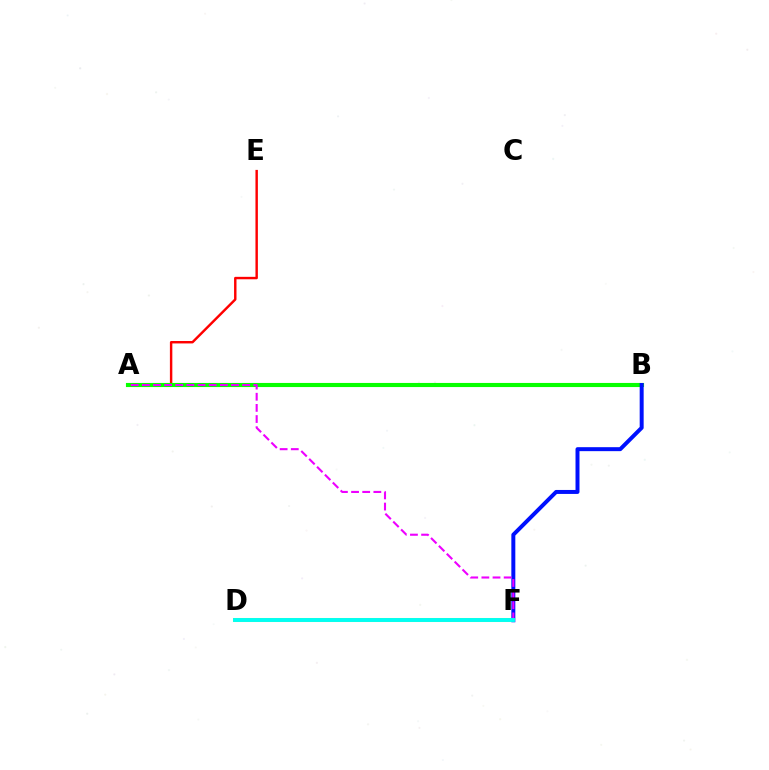{('D', 'F'): [{'color': '#fcf500', 'line_style': 'solid', 'thickness': 2.89}, {'color': '#00fff6', 'line_style': 'solid', 'thickness': 2.81}], ('A', 'E'): [{'color': '#ff0000', 'line_style': 'solid', 'thickness': 1.75}], ('A', 'B'): [{'color': '#08ff00', 'line_style': 'solid', 'thickness': 2.96}], ('B', 'F'): [{'color': '#0010ff', 'line_style': 'solid', 'thickness': 2.86}], ('A', 'F'): [{'color': '#ee00ff', 'line_style': 'dashed', 'thickness': 1.51}]}